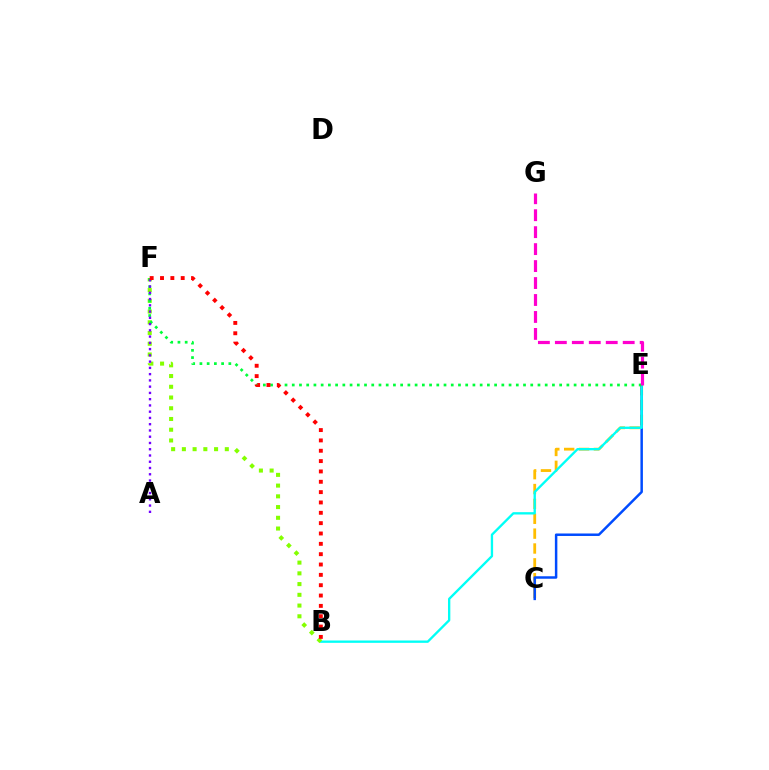{('C', 'E'): [{'color': '#ffbd00', 'line_style': 'dashed', 'thickness': 2.02}, {'color': '#004bff', 'line_style': 'solid', 'thickness': 1.79}], ('B', 'E'): [{'color': '#00fff6', 'line_style': 'solid', 'thickness': 1.68}], ('B', 'F'): [{'color': '#84ff00', 'line_style': 'dotted', 'thickness': 2.92}, {'color': '#ff0000', 'line_style': 'dotted', 'thickness': 2.81}], ('E', 'F'): [{'color': '#00ff39', 'line_style': 'dotted', 'thickness': 1.96}], ('A', 'F'): [{'color': '#7200ff', 'line_style': 'dotted', 'thickness': 1.7}], ('E', 'G'): [{'color': '#ff00cf', 'line_style': 'dashed', 'thickness': 2.3}]}